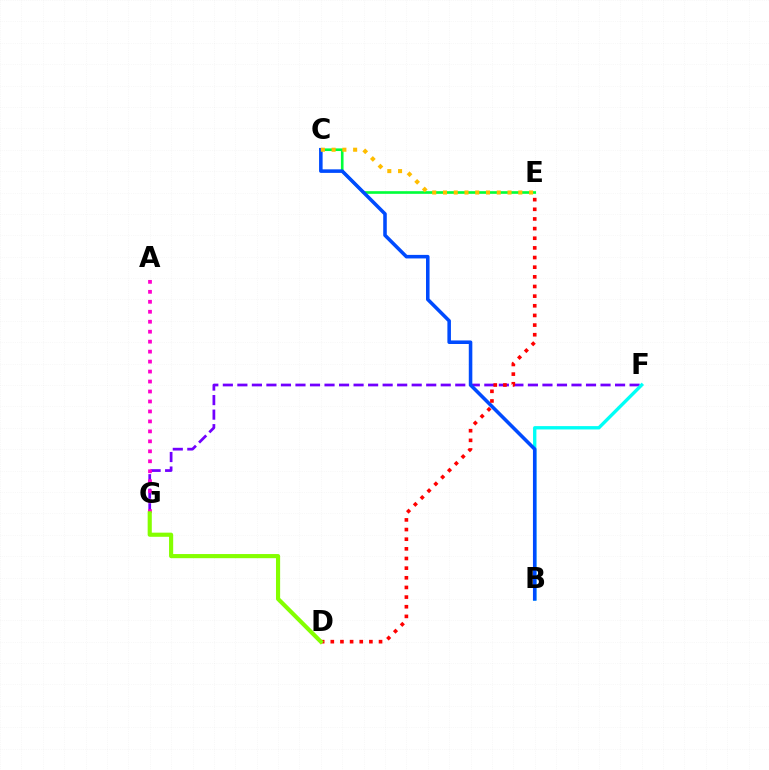{('F', 'G'): [{'color': '#7200ff', 'line_style': 'dashed', 'thickness': 1.97}], ('B', 'F'): [{'color': '#00fff6', 'line_style': 'solid', 'thickness': 2.41}], ('C', 'E'): [{'color': '#00ff39', 'line_style': 'solid', 'thickness': 1.9}, {'color': '#ffbd00', 'line_style': 'dotted', 'thickness': 2.92}], ('A', 'G'): [{'color': '#ff00cf', 'line_style': 'dotted', 'thickness': 2.71}], ('B', 'C'): [{'color': '#004bff', 'line_style': 'solid', 'thickness': 2.56}], ('D', 'E'): [{'color': '#ff0000', 'line_style': 'dotted', 'thickness': 2.62}], ('D', 'G'): [{'color': '#84ff00', 'line_style': 'solid', 'thickness': 2.98}]}